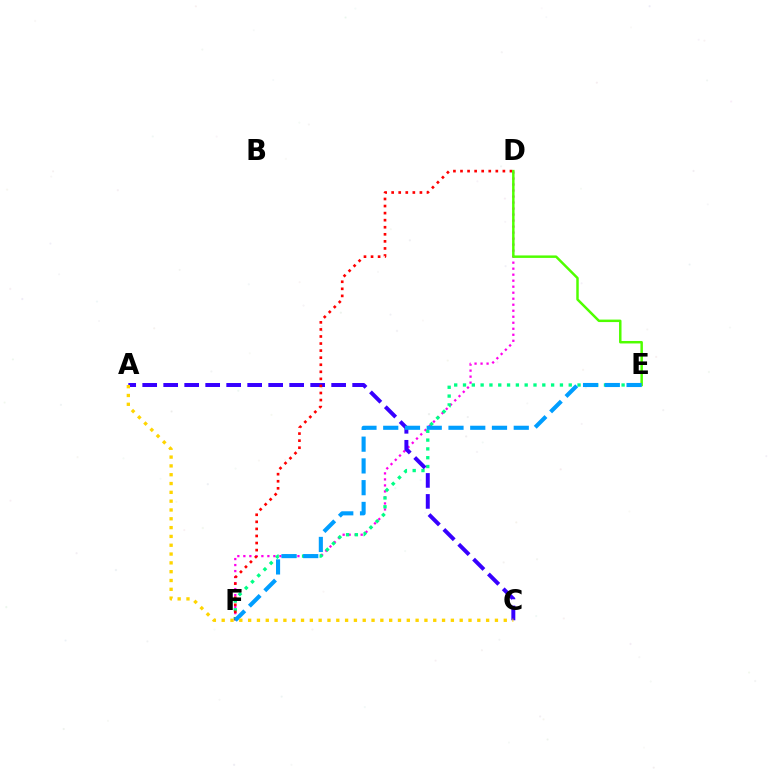{('D', 'F'): [{'color': '#ff00ed', 'line_style': 'dotted', 'thickness': 1.63}, {'color': '#ff0000', 'line_style': 'dotted', 'thickness': 1.92}], ('E', 'F'): [{'color': '#00ff86', 'line_style': 'dotted', 'thickness': 2.39}, {'color': '#009eff', 'line_style': 'dashed', 'thickness': 2.96}], ('A', 'C'): [{'color': '#3700ff', 'line_style': 'dashed', 'thickness': 2.85}, {'color': '#ffd500', 'line_style': 'dotted', 'thickness': 2.39}], ('D', 'E'): [{'color': '#4fff00', 'line_style': 'solid', 'thickness': 1.78}]}